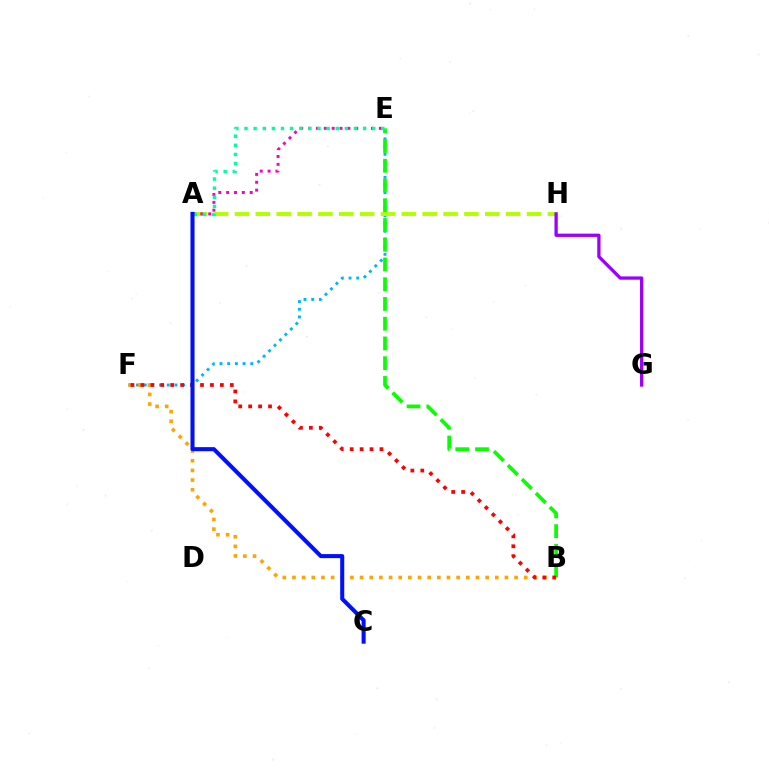{('E', 'F'): [{'color': '#00b5ff', 'line_style': 'dotted', 'thickness': 2.09}], ('A', 'H'): [{'color': '#b3ff00', 'line_style': 'dashed', 'thickness': 2.83}], ('B', 'E'): [{'color': '#08ff00', 'line_style': 'dashed', 'thickness': 2.68}], ('B', 'F'): [{'color': '#ffa500', 'line_style': 'dotted', 'thickness': 2.62}, {'color': '#ff0000', 'line_style': 'dotted', 'thickness': 2.7}], ('G', 'H'): [{'color': '#9b00ff', 'line_style': 'solid', 'thickness': 2.37}], ('A', 'E'): [{'color': '#ff00bd', 'line_style': 'dotted', 'thickness': 2.14}, {'color': '#00ff9d', 'line_style': 'dotted', 'thickness': 2.48}], ('A', 'C'): [{'color': '#0010ff', 'line_style': 'solid', 'thickness': 2.92}]}